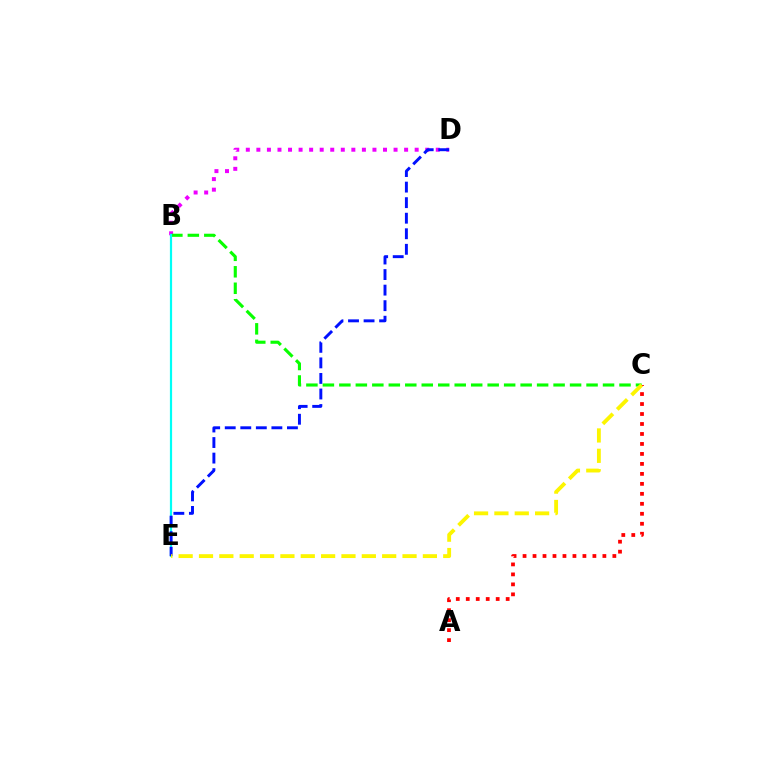{('B', 'D'): [{'color': '#ee00ff', 'line_style': 'dotted', 'thickness': 2.87}], ('B', 'C'): [{'color': '#08ff00', 'line_style': 'dashed', 'thickness': 2.24}], ('A', 'C'): [{'color': '#ff0000', 'line_style': 'dotted', 'thickness': 2.71}], ('B', 'E'): [{'color': '#00fff6', 'line_style': 'solid', 'thickness': 1.58}], ('D', 'E'): [{'color': '#0010ff', 'line_style': 'dashed', 'thickness': 2.11}], ('C', 'E'): [{'color': '#fcf500', 'line_style': 'dashed', 'thickness': 2.77}]}